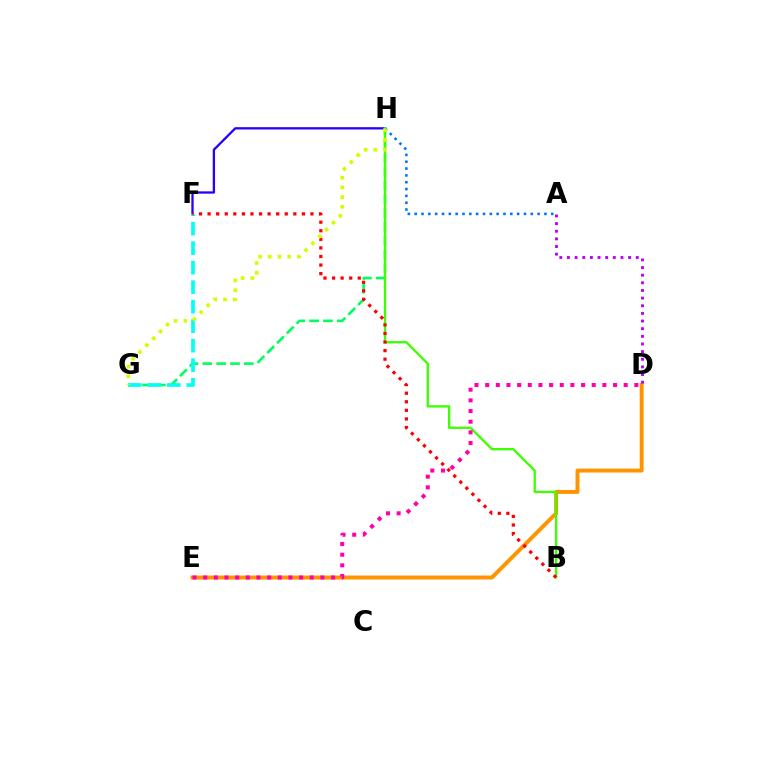{('F', 'H'): [{'color': '#2500ff', 'line_style': 'solid', 'thickness': 1.66}], ('G', 'H'): [{'color': '#00ff5c', 'line_style': 'dashed', 'thickness': 1.88}, {'color': '#d1ff00', 'line_style': 'dotted', 'thickness': 2.64}], ('D', 'E'): [{'color': '#ff9400', 'line_style': 'solid', 'thickness': 2.83}, {'color': '#ff00ac', 'line_style': 'dotted', 'thickness': 2.9}], ('F', 'G'): [{'color': '#00fff6', 'line_style': 'dashed', 'thickness': 2.65}], ('B', 'H'): [{'color': '#3dff00', 'line_style': 'solid', 'thickness': 1.67}], ('A', 'H'): [{'color': '#0074ff', 'line_style': 'dotted', 'thickness': 1.86}], ('B', 'F'): [{'color': '#ff0000', 'line_style': 'dotted', 'thickness': 2.33}], ('A', 'D'): [{'color': '#b900ff', 'line_style': 'dotted', 'thickness': 2.08}]}